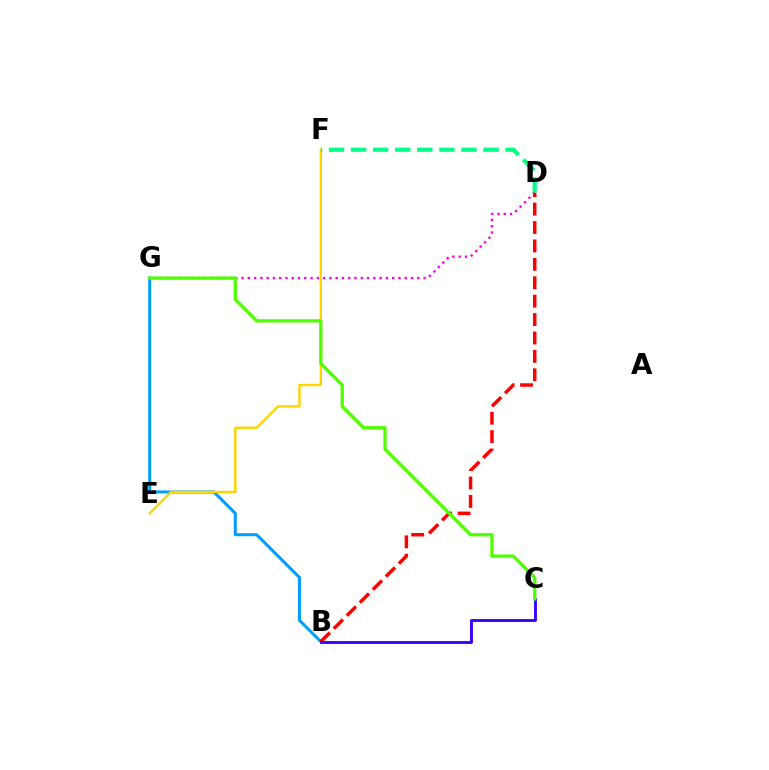{('B', 'G'): [{'color': '#009eff', 'line_style': 'solid', 'thickness': 2.17}], ('D', 'G'): [{'color': '#ff00ed', 'line_style': 'dotted', 'thickness': 1.71}], ('E', 'F'): [{'color': '#ffd500', 'line_style': 'solid', 'thickness': 1.75}], ('B', 'D'): [{'color': '#ff0000', 'line_style': 'dashed', 'thickness': 2.5}], ('D', 'F'): [{'color': '#00ff86', 'line_style': 'dashed', 'thickness': 3.0}], ('B', 'C'): [{'color': '#3700ff', 'line_style': 'solid', 'thickness': 2.06}], ('C', 'G'): [{'color': '#4fff00', 'line_style': 'solid', 'thickness': 2.36}]}